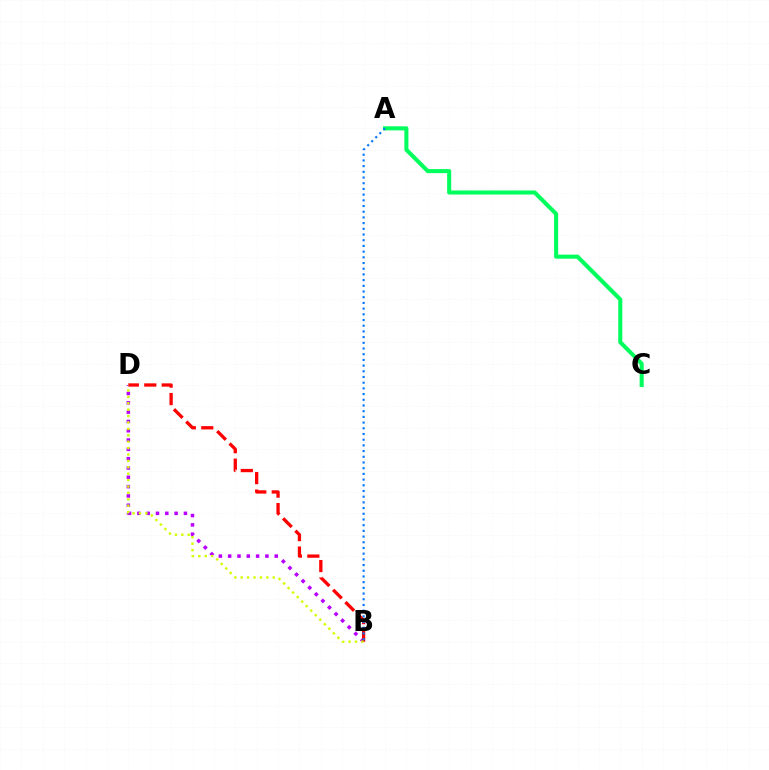{('A', 'C'): [{'color': '#00ff5c', 'line_style': 'solid', 'thickness': 2.93}], ('B', 'D'): [{'color': '#b900ff', 'line_style': 'dotted', 'thickness': 2.53}, {'color': '#ff0000', 'line_style': 'dashed', 'thickness': 2.37}, {'color': '#d1ff00', 'line_style': 'dotted', 'thickness': 1.74}], ('A', 'B'): [{'color': '#0074ff', 'line_style': 'dotted', 'thickness': 1.55}]}